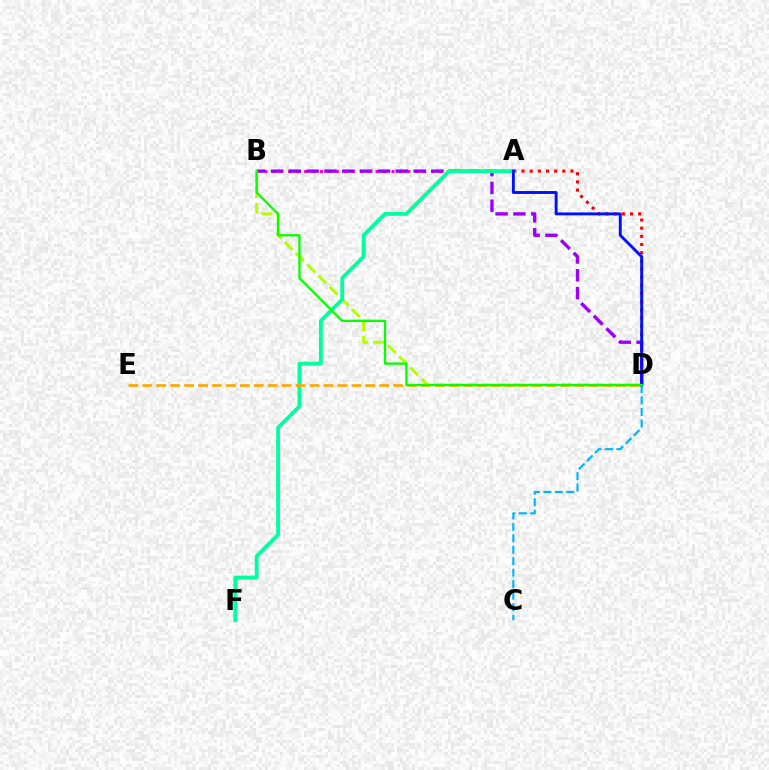{('C', 'D'): [{'color': '#00b5ff', 'line_style': 'dashed', 'thickness': 1.56}], ('A', 'B'): [{'color': '#ff00bd', 'line_style': 'dotted', 'thickness': 2.16}], ('A', 'D'): [{'color': '#ff0000', 'line_style': 'dotted', 'thickness': 2.22}, {'color': '#0010ff', 'line_style': 'solid', 'thickness': 2.1}], ('B', 'D'): [{'color': '#9b00ff', 'line_style': 'dashed', 'thickness': 2.42}, {'color': '#b3ff00', 'line_style': 'dashed', 'thickness': 2.15}, {'color': '#08ff00', 'line_style': 'solid', 'thickness': 1.66}], ('A', 'F'): [{'color': '#00ff9d', 'line_style': 'solid', 'thickness': 2.74}], ('D', 'E'): [{'color': '#ffa500', 'line_style': 'dashed', 'thickness': 1.89}]}